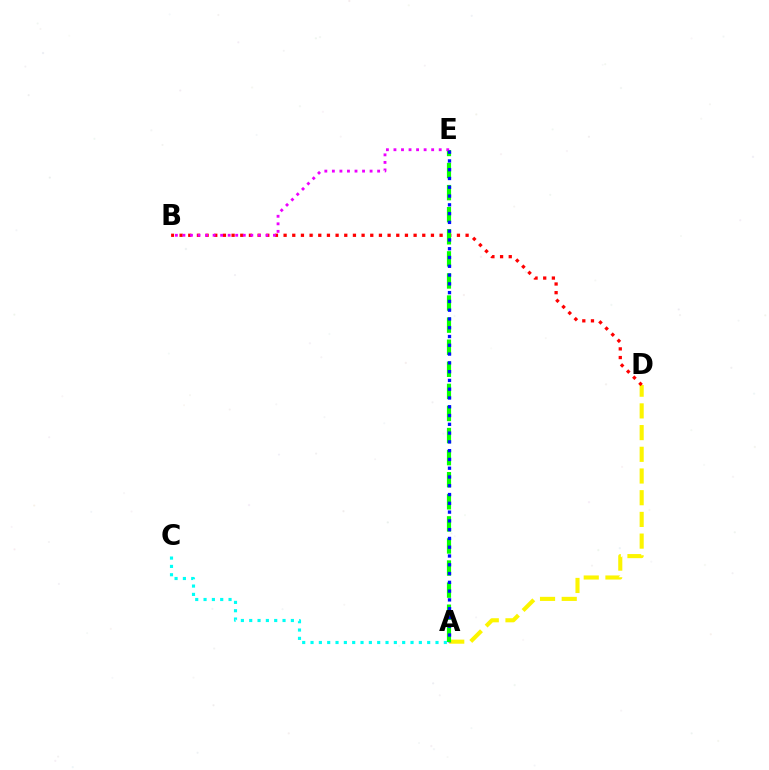{('A', 'D'): [{'color': '#fcf500', 'line_style': 'dashed', 'thickness': 2.95}], ('B', 'D'): [{'color': '#ff0000', 'line_style': 'dotted', 'thickness': 2.35}], ('A', 'E'): [{'color': '#08ff00', 'line_style': 'dashed', 'thickness': 3.0}, {'color': '#0010ff', 'line_style': 'dotted', 'thickness': 2.39}], ('A', 'C'): [{'color': '#00fff6', 'line_style': 'dotted', 'thickness': 2.26}], ('B', 'E'): [{'color': '#ee00ff', 'line_style': 'dotted', 'thickness': 2.05}]}